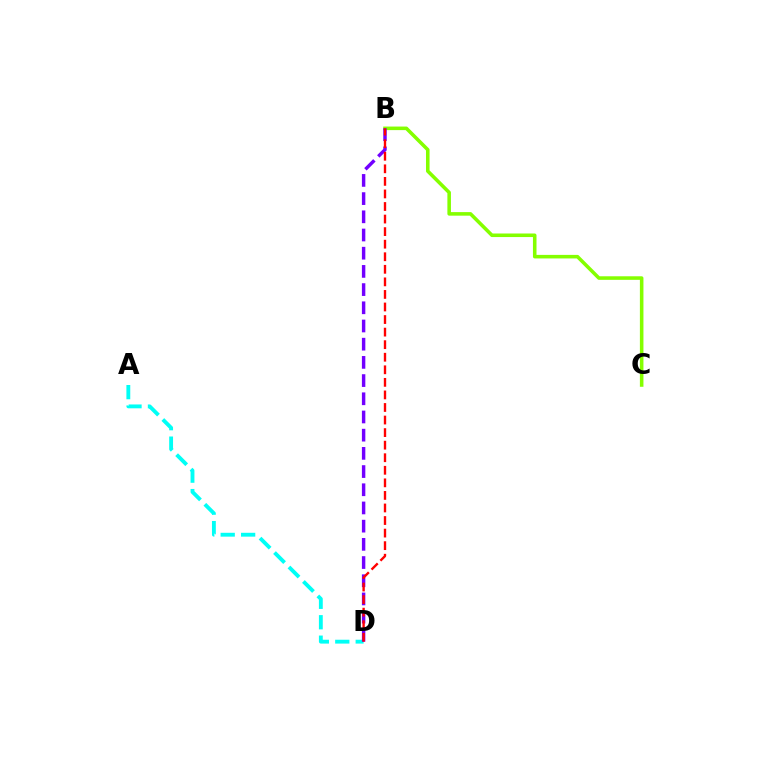{('A', 'D'): [{'color': '#00fff6', 'line_style': 'dashed', 'thickness': 2.78}], ('B', 'C'): [{'color': '#84ff00', 'line_style': 'solid', 'thickness': 2.56}], ('B', 'D'): [{'color': '#7200ff', 'line_style': 'dashed', 'thickness': 2.47}, {'color': '#ff0000', 'line_style': 'dashed', 'thickness': 1.71}]}